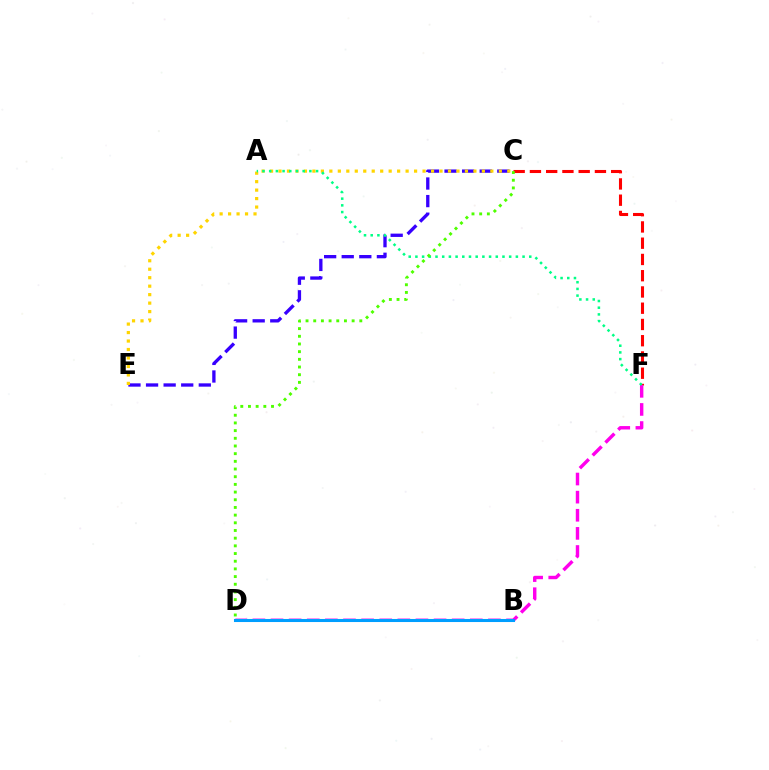{('C', 'E'): [{'color': '#3700ff', 'line_style': 'dashed', 'thickness': 2.39}, {'color': '#ffd500', 'line_style': 'dotted', 'thickness': 2.3}], ('C', 'F'): [{'color': '#ff0000', 'line_style': 'dashed', 'thickness': 2.21}], ('D', 'F'): [{'color': '#ff00ed', 'line_style': 'dashed', 'thickness': 2.46}], ('B', 'D'): [{'color': '#009eff', 'line_style': 'solid', 'thickness': 2.2}], ('A', 'F'): [{'color': '#00ff86', 'line_style': 'dotted', 'thickness': 1.82}], ('C', 'D'): [{'color': '#4fff00', 'line_style': 'dotted', 'thickness': 2.09}]}